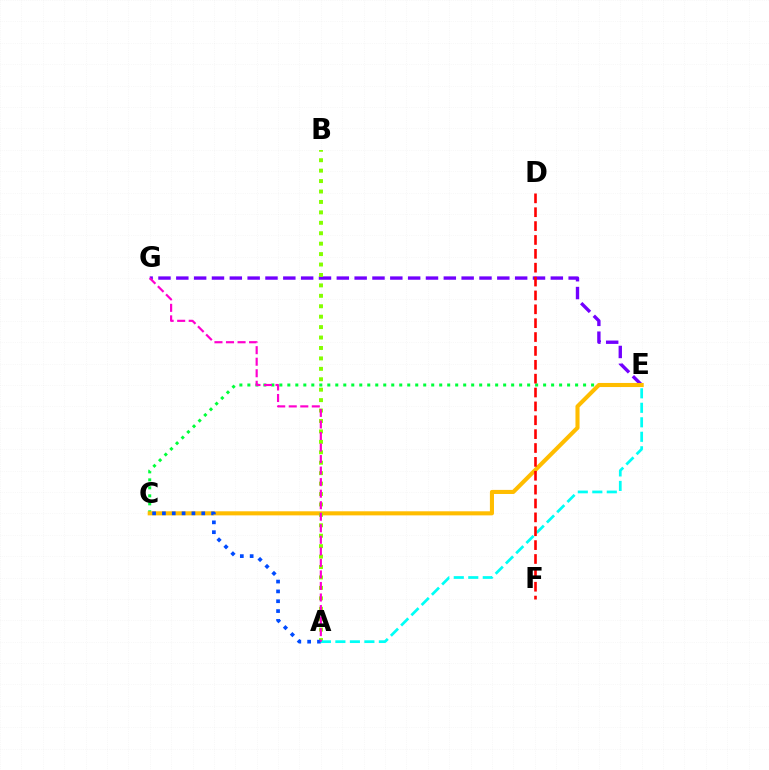{('C', 'E'): [{'color': '#00ff39', 'line_style': 'dotted', 'thickness': 2.17}, {'color': '#ffbd00', 'line_style': 'solid', 'thickness': 2.94}], ('E', 'G'): [{'color': '#7200ff', 'line_style': 'dashed', 'thickness': 2.42}], ('A', 'B'): [{'color': '#84ff00', 'line_style': 'dotted', 'thickness': 2.83}], ('A', 'C'): [{'color': '#004bff', 'line_style': 'dotted', 'thickness': 2.67}], ('A', 'E'): [{'color': '#00fff6', 'line_style': 'dashed', 'thickness': 1.97}], ('A', 'G'): [{'color': '#ff00cf', 'line_style': 'dashed', 'thickness': 1.57}], ('D', 'F'): [{'color': '#ff0000', 'line_style': 'dashed', 'thickness': 1.88}]}